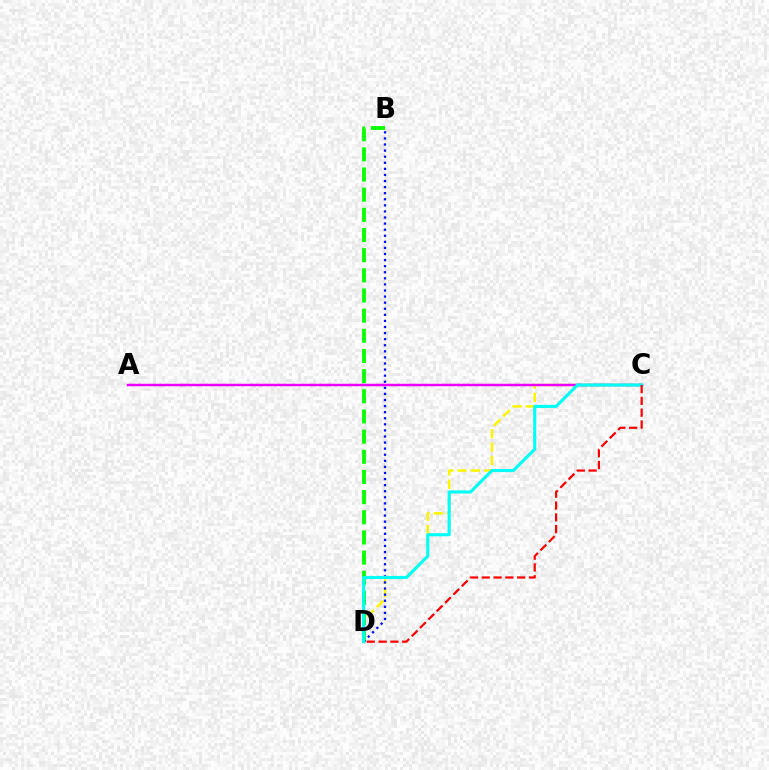{('B', 'D'): [{'color': '#08ff00', 'line_style': 'dashed', 'thickness': 2.74}, {'color': '#0010ff', 'line_style': 'dotted', 'thickness': 1.65}], ('C', 'D'): [{'color': '#fcf500', 'line_style': 'dashed', 'thickness': 1.81}, {'color': '#00fff6', 'line_style': 'solid', 'thickness': 2.23}, {'color': '#ff0000', 'line_style': 'dashed', 'thickness': 1.6}], ('A', 'C'): [{'color': '#ee00ff', 'line_style': 'solid', 'thickness': 1.79}]}